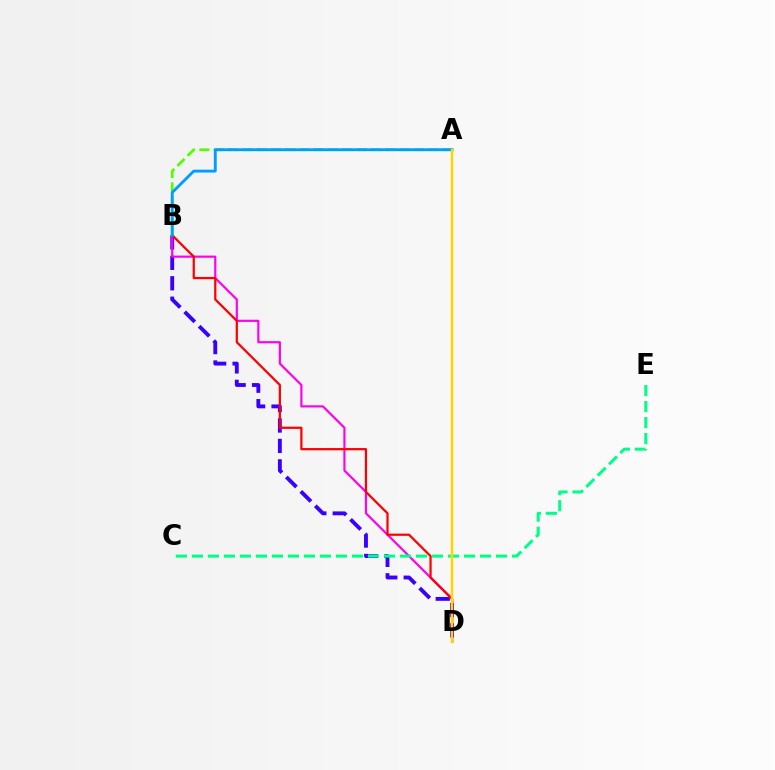{('A', 'B'): [{'color': '#4fff00', 'line_style': 'dashed', 'thickness': 1.94}, {'color': '#009eff', 'line_style': 'solid', 'thickness': 2.07}], ('B', 'D'): [{'color': '#3700ff', 'line_style': 'dashed', 'thickness': 2.78}, {'color': '#ff00ed', 'line_style': 'solid', 'thickness': 1.57}, {'color': '#ff0000', 'line_style': 'solid', 'thickness': 1.6}], ('C', 'E'): [{'color': '#00ff86', 'line_style': 'dashed', 'thickness': 2.17}], ('A', 'D'): [{'color': '#ffd500', 'line_style': 'solid', 'thickness': 1.78}]}